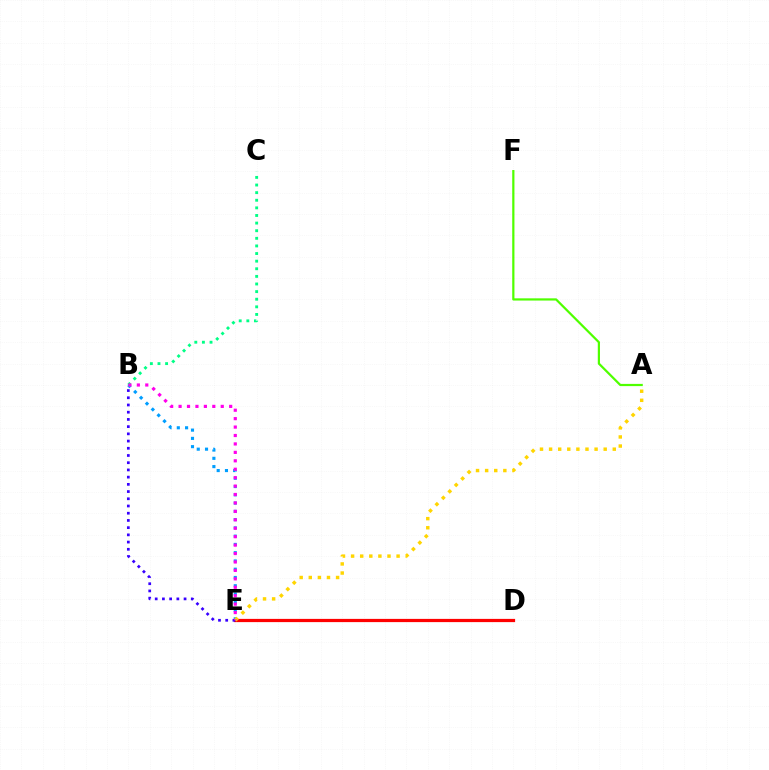{('B', 'C'): [{'color': '#00ff86', 'line_style': 'dotted', 'thickness': 2.07}], ('D', 'E'): [{'color': '#ff0000', 'line_style': 'solid', 'thickness': 2.32}], ('B', 'E'): [{'color': '#009eff', 'line_style': 'dotted', 'thickness': 2.25}, {'color': '#3700ff', 'line_style': 'dotted', 'thickness': 1.96}, {'color': '#ff00ed', 'line_style': 'dotted', 'thickness': 2.29}], ('A', 'F'): [{'color': '#4fff00', 'line_style': 'solid', 'thickness': 1.6}], ('A', 'E'): [{'color': '#ffd500', 'line_style': 'dotted', 'thickness': 2.47}]}